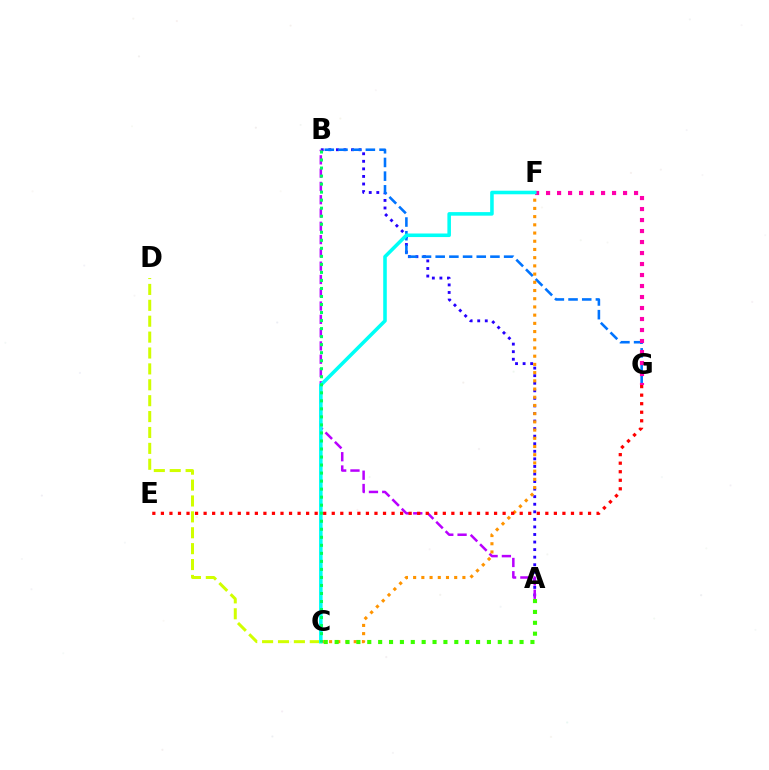{('A', 'B'): [{'color': '#2500ff', 'line_style': 'dotted', 'thickness': 2.05}, {'color': '#b900ff', 'line_style': 'dashed', 'thickness': 1.81}], ('B', 'G'): [{'color': '#0074ff', 'line_style': 'dashed', 'thickness': 1.86}], ('F', 'G'): [{'color': '#ff00ac', 'line_style': 'dotted', 'thickness': 2.99}], ('C', 'F'): [{'color': '#ff9400', 'line_style': 'dotted', 'thickness': 2.23}, {'color': '#00fff6', 'line_style': 'solid', 'thickness': 2.56}], ('E', 'G'): [{'color': '#ff0000', 'line_style': 'dotted', 'thickness': 2.32}], ('C', 'D'): [{'color': '#d1ff00', 'line_style': 'dashed', 'thickness': 2.16}], ('A', 'C'): [{'color': '#3dff00', 'line_style': 'dotted', 'thickness': 2.96}], ('B', 'C'): [{'color': '#00ff5c', 'line_style': 'dotted', 'thickness': 2.18}]}